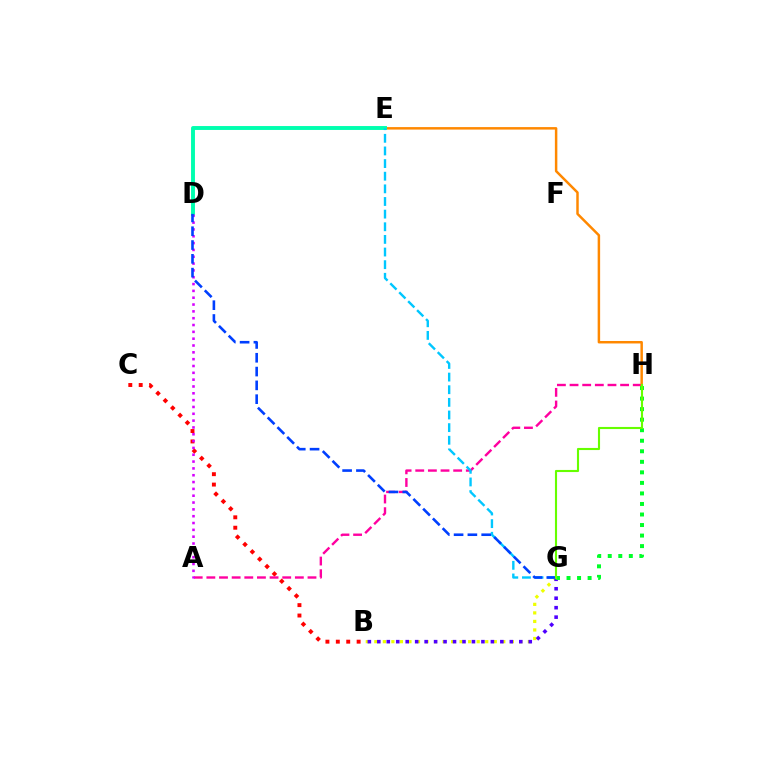{('B', 'G'): [{'color': '#eeff00', 'line_style': 'dotted', 'thickness': 2.32}, {'color': '#4f00ff', 'line_style': 'dotted', 'thickness': 2.57}], ('B', 'C'): [{'color': '#ff0000', 'line_style': 'dotted', 'thickness': 2.83}], ('A', 'H'): [{'color': '#ff00a0', 'line_style': 'dashed', 'thickness': 1.72}], ('E', 'H'): [{'color': '#ff8800', 'line_style': 'solid', 'thickness': 1.78}], ('D', 'E'): [{'color': '#00ffaf', 'line_style': 'solid', 'thickness': 2.81}], ('E', 'G'): [{'color': '#00c7ff', 'line_style': 'dashed', 'thickness': 1.72}], ('G', 'H'): [{'color': '#00ff27', 'line_style': 'dotted', 'thickness': 2.86}, {'color': '#66ff00', 'line_style': 'solid', 'thickness': 1.52}], ('A', 'D'): [{'color': '#d600ff', 'line_style': 'dotted', 'thickness': 1.86}], ('D', 'G'): [{'color': '#003fff', 'line_style': 'dashed', 'thickness': 1.88}]}